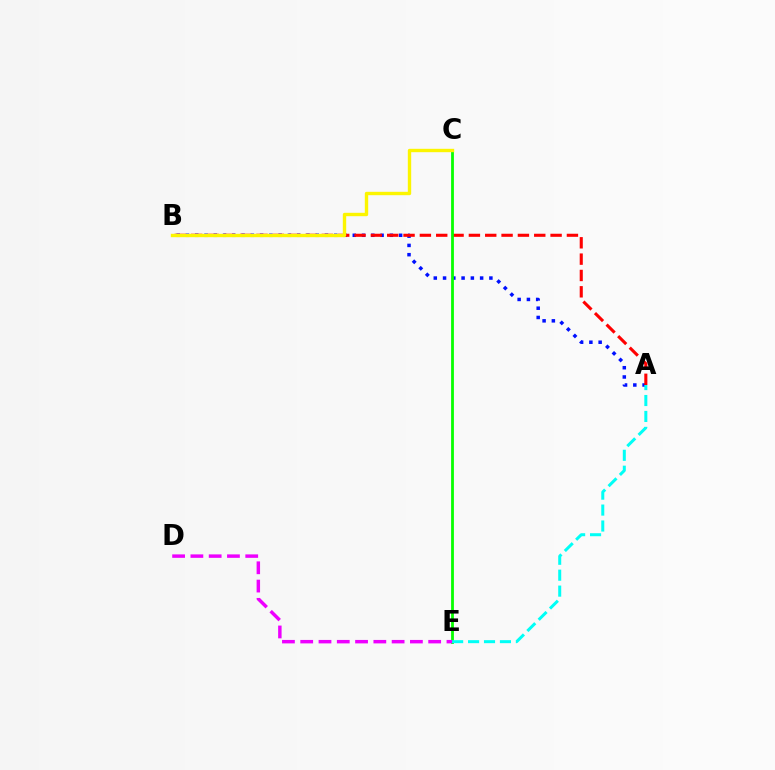{('A', 'B'): [{'color': '#0010ff', 'line_style': 'dotted', 'thickness': 2.52}, {'color': '#ff0000', 'line_style': 'dashed', 'thickness': 2.22}], ('C', 'E'): [{'color': '#08ff00', 'line_style': 'solid', 'thickness': 2.01}], ('A', 'E'): [{'color': '#00fff6', 'line_style': 'dashed', 'thickness': 2.16}], ('D', 'E'): [{'color': '#ee00ff', 'line_style': 'dashed', 'thickness': 2.48}], ('B', 'C'): [{'color': '#fcf500', 'line_style': 'solid', 'thickness': 2.44}]}